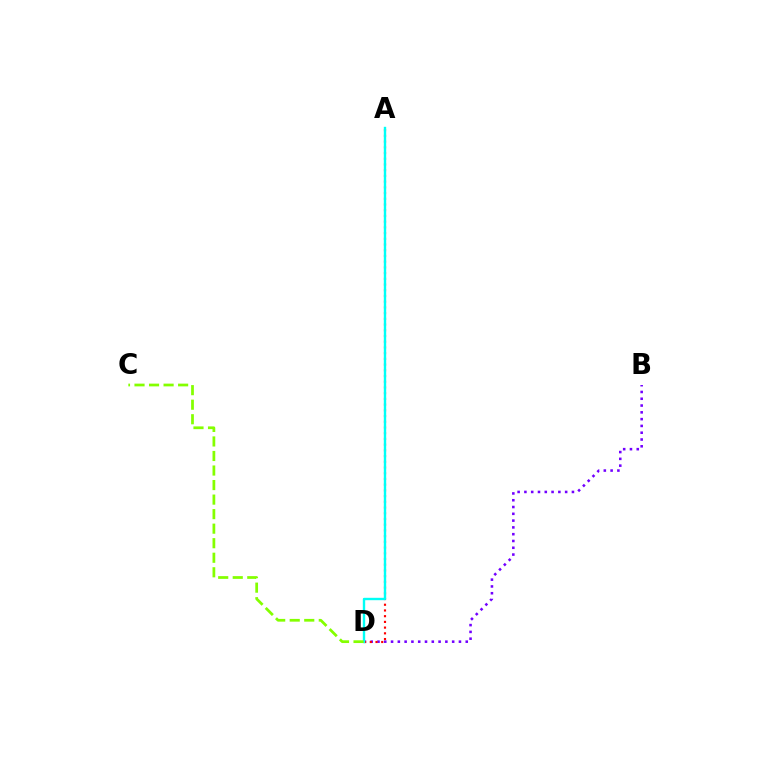{('B', 'D'): [{'color': '#7200ff', 'line_style': 'dotted', 'thickness': 1.84}], ('A', 'D'): [{'color': '#ff0000', 'line_style': 'dotted', 'thickness': 1.55}, {'color': '#00fff6', 'line_style': 'solid', 'thickness': 1.72}], ('C', 'D'): [{'color': '#84ff00', 'line_style': 'dashed', 'thickness': 1.97}]}